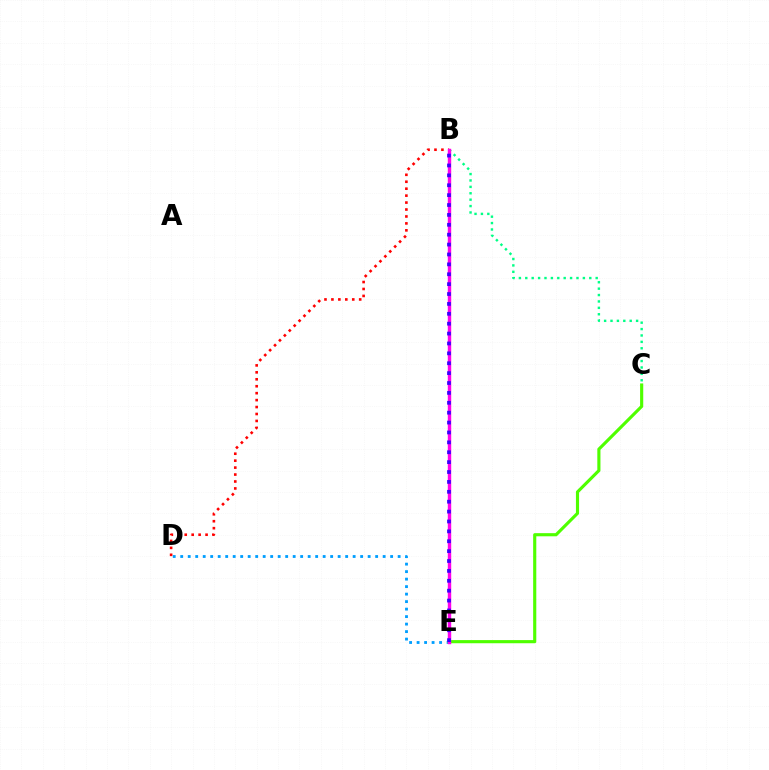{('B', 'C'): [{'color': '#00ff86', 'line_style': 'dotted', 'thickness': 1.74}], ('B', 'E'): [{'color': '#ffd500', 'line_style': 'dotted', 'thickness': 2.09}, {'color': '#ff00ed', 'line_style': 'solid', 'thickness': 2.46}, {'color': '#3700ff', 'line_style': 'dotted', 'thickness': 2.69}], ('B', 'D'): [{'color': '#ff0000', 'line_style': 'dotted', 'thickness': 1.89}], ('D', 'E'): [{'color': '#009eff', 'line_style': 'dotted', 'thickness': 2.04}], ('C', 'E'): [{'color': '#4fff00', 'line_style': 'solid', 'thickness': 2.26}]}